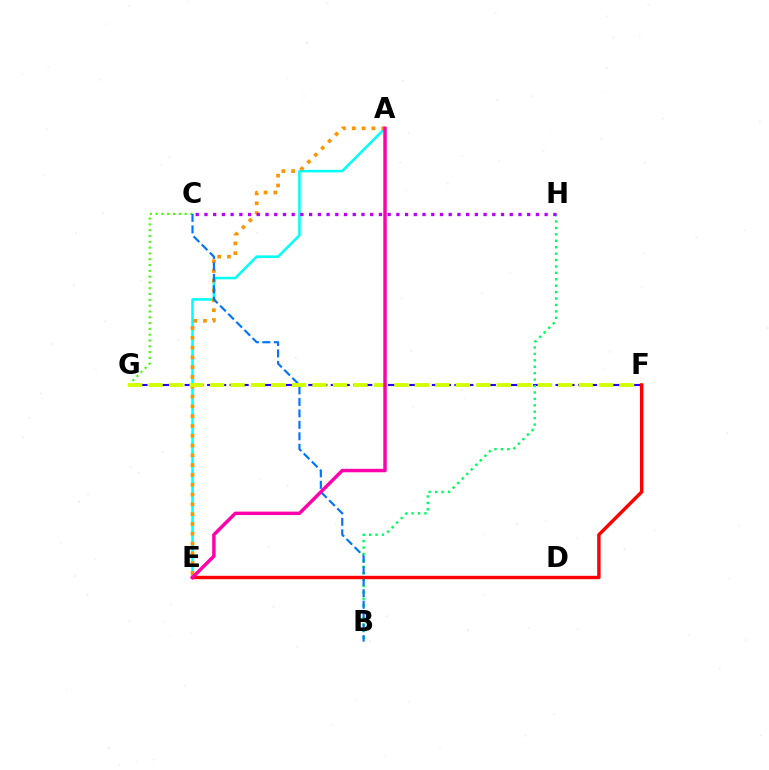{('F', 'G'): [{'color': '#2500ff', 'line_style': 'dashed', 'thickness': 1.53}, {'color': '#d1ff00', 'line_style': 'dashed', 'thickness': 2.78}], ('C', 'G'): [{'color': '#3dff00', 'line_style': 'dotted', 'thickness': 1.58}], ('A', 'E'): [{'color': '#00fff6', 'line_style': 'solid', 'thickness': 1.83}, {'color': '#ff9400', 'line_style': 'dotted', 'thickness': 2.66}, {'color': '#ff00ac', 'line_style': 'solid', 'thickness': 2.48}], ('B', 'H'): [{'color': '#00ff5c', 'line_style': 'dotted', 'thickness': 1.74}], ('B', 'C'): [{'color': '#0074ff', 'line_style': 'dashed', 'thickness': 1.56}], ('C', 'H'): [{'color': '#b900ff', 'line_style': 'dotted', 'thickness': 2.37}], ('E', 'F'): [{'color': '#ff0000', 'line_style': 'solid', 'thickness': 2.45}]}